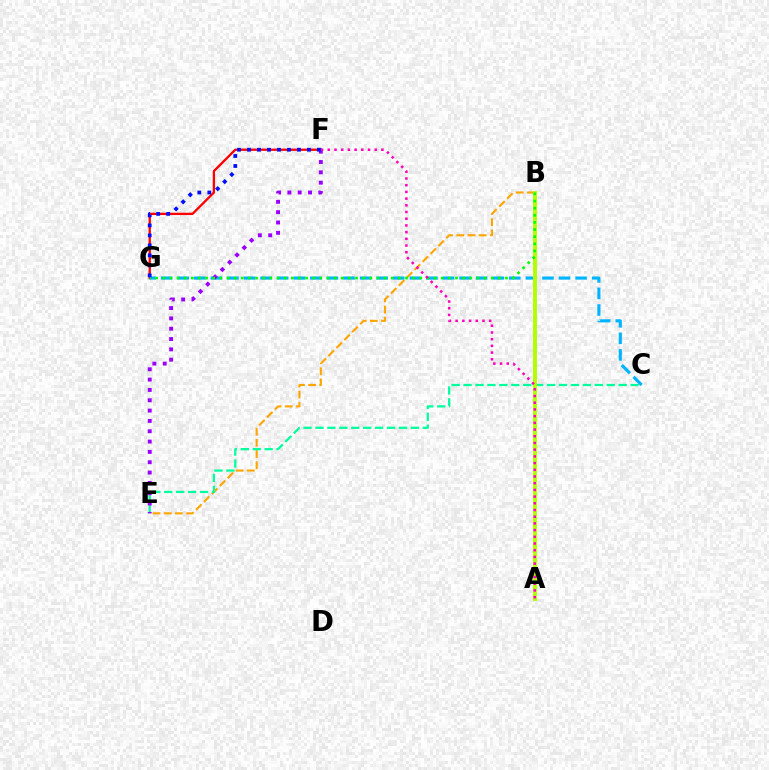{('B', 'E'): [{'color': '#ffa500', 'line_style': 'dashed', 'thickness': 1.52}], ('F', 'G'): [{'color': '#ff0000', 'line_style': 'solid', 'thickness': 1.67}, {'color': '#0010ff', 'line_style': 'dotted', 'thickness': 2.72}], ('C', 'G'): [{'color': '#00b5ff', 'line_style': 'dashed', 'thickness': 2.25}], ('C', 'E'): [{'color': '#00ff9d', 'line_style': 'dashed', 'thickness': 1.62}], ('E', 'F'): [{'color': '#9b00ff', 'line_style': 'dotted', 'thickness': 2.81}], ('A', 'B'): [{'color': '#b3ff00', 'line_style': 'solid', 'thickness': 2.82}], ('B', 'G'): [{'color': '#08ff00', 'line_style': 'dotted', 'thickness': 1.94}], ('A', 'F'): [{'color': '#ff00bd', 'line_style': 'dotted', 'thickness': 1.82}]}